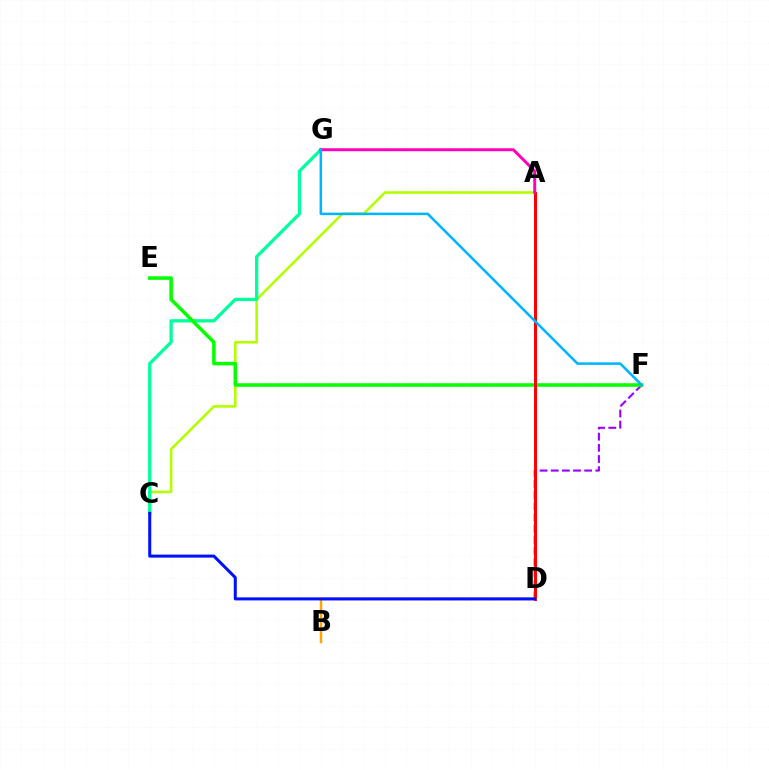{('D', 'F'): [{'color': '#9b00ff', 'line_style': 'dashed', 'thickness': 1.51}], ('A', 'C'): [{'color': '#b3ff00', 'line_style': 'solid', 'thickness': 1.87}], ('C', 'G'): [{'color': '#00ff9d', 'line_style': 'solid', 'thickness': 2.37}], ('E', 'F'): [{'color': '#08ff00', 'line_style': 'solid', 'thickness': 2.56}], ('A', 'D'): [{'color': '#ff0000', 'line_style': 'solid', 'thickness': 2.18}], ('A', 'G'): [{'color': '#ff00bd', 'line_style': 'solid', 'thickness': 2.13}], ('B', 'D'): [{'color': '#ffa500', 'line_style': 'solid', 'thickness': 1.77}], ('C', 'D'): [{'color': '#0010ff', 'line_style': 'solid', 'thickness': 2.18}], ('F', 'G'): [{'color': '#00b5ff', 'line_style': 'solid', 'thickness': 1.83}]}